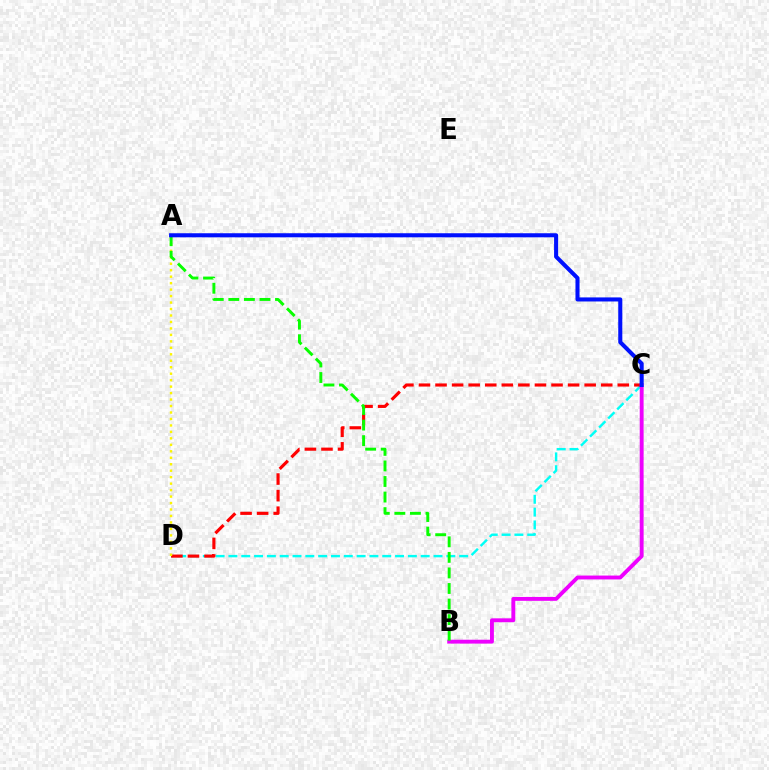{('C', 'D'): [{'color': '#00fff6', 'line_style': 'dashed', 'thickness': 1.74}, {'color': '#ff0000', 'line_style': 'dashed', 'thickness': 2.25}], ('A', 'D'): [{'color': '#fcf500', 'line_style': 'dotted', 'thickness': 1.76}], ('B', 'C'): [{'color': '#ee00ff', 'line_style': 'solid', 'thickness': 2.79}], ('A', 'B'): [{'color': '#08ff00', 'line_style': 'dashed', 'thickness': 2.11}], ('A', 'C'): [{'color': '#0010ff', 'line_style': 'solid', 'thickness': 2.93}]}